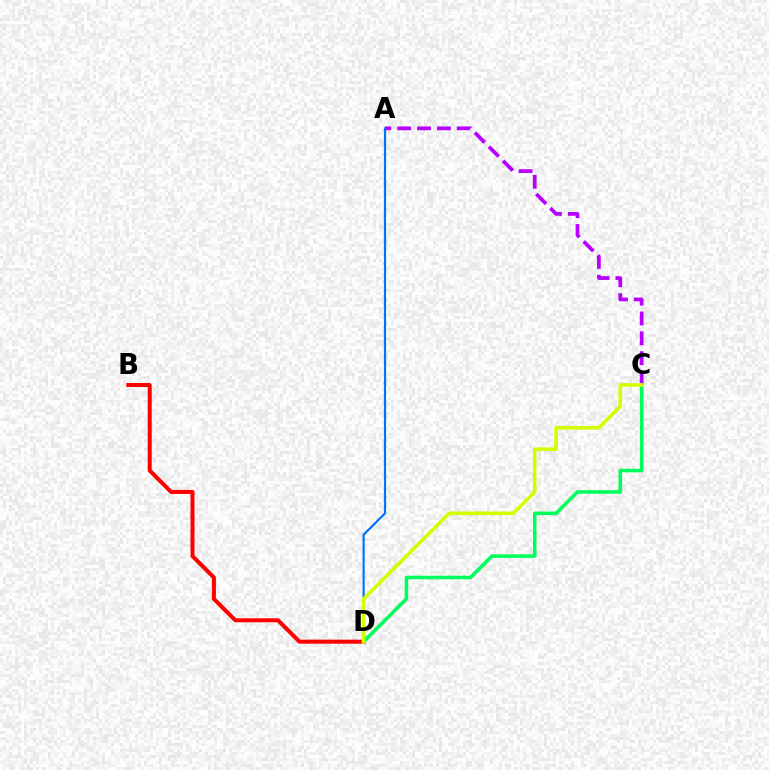{('B', 'D'): [{'color': '#ff0000', 'line_style': 'solid', 'thickness': 2.89}], ('A', 'C'): [{'color': '#b900ff', 'line_style': 'dashed', 'thickness': 2.7}], ('C', 'D'): [{'color': '#00ff5c', 'line_style': 'solid', 'thickness': 2.56}, {'color': '#d1ff00', 'line_style': 'solid', 'thickness': 2.59}], ('A', 'D'): [{'color': '#0074ff', 'line_style': 'solid', 'thickness': 1.58}]}